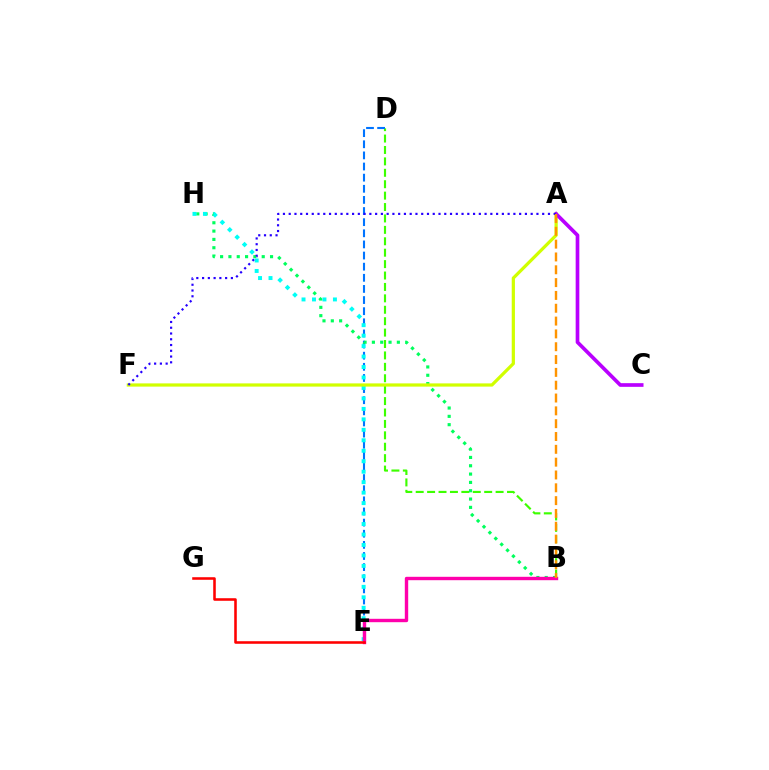{('B', 'D'): [{'color': '#3dff00', 'line_style': 'dashed', 'thickness': 1.55}], ('D', 'E'): [{'color': '#0074ff', 'line_style': 'dashed', 'thickness': 1.51}], ('B', 'H'): [{'color': '#00ff5c', 'line_style': 'dotted', 'thickness': 2.26}], ('E', 'H'): [{'color': '#00fff6', 'line_style': 'dotted', 'thickness': 2.84}], ('A', 'F'): [{'color': '#d1ff00', 'line_style': 'solid', 'thickness': 2.32}, {'color': '#2500ff', 'line_style': 'dotted', 'thickness': 1.57}], ('A', 'C'): [{'color': '#b900ff', 'line_style': 'solid', 'thickness': 2.64}], ('B', 'E'): [{'color': '#ff00ac', 'line_style': 'solid', 'thickness': 2.44}], ('A', 'B'): [{'color': '#ff9400', 'line_style': 'dashed', 'thickness': 1.74}], ('E', 'G'): [{'color': '#ff0000', 'line_style': 'solid', 'thickness': 1.85}]}